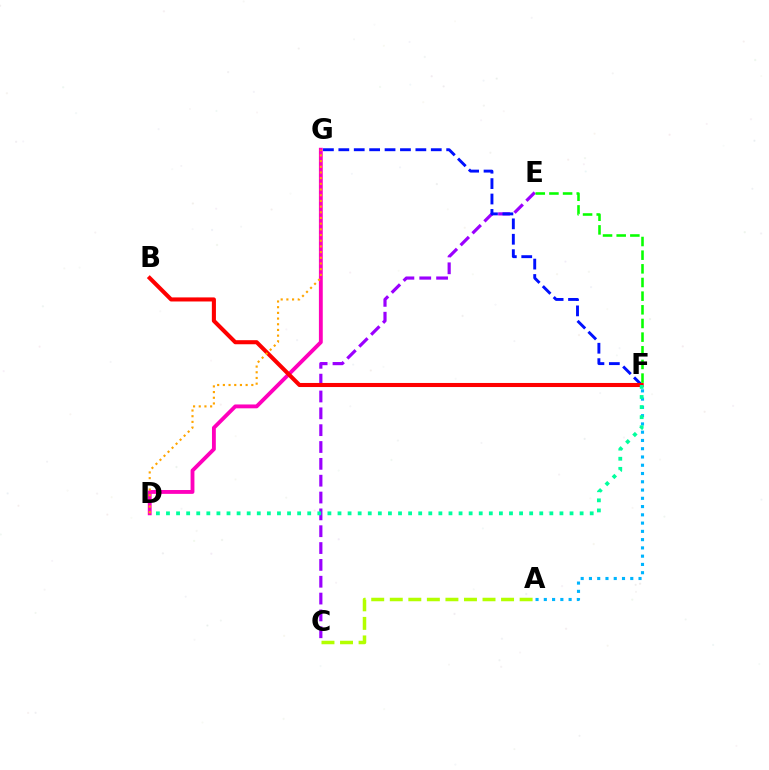{('C', 'E'): [{'color': '#9b00ff', 'line_style': 'dashed', 'thickness': 2.29}], ('D', 'G'): [{'color': '#ff00bd', 'line_style': 'solid', 'thickness': 2.77}, {'color': '#ffa500', 'line_style': 'dotted', 'thickness': 1.55}], ('A', 'C'): [{'color': '#b3ff00', 'line_style': 'dashed', 'thickness': 2.52}], ('F', 'G'): [{'color': '#0010ff', 'line_style': 'dashed', 'thickness': 2.09}], ('B', 'F'): [{'color': '#ff0000', 'line_style': 'solid', 'thickness': 2.93}], ('A', 'F'): [{'color': '#00b5ff', 'line_style': 'dotted', 'thickness': 2.25}], ('E', 'F'): [{'color': '#08ff00', 'line_style': 'dashed', 'thickness': 1.86}], ('D', 'F'): [{'color': '#00ff9d', 'line_style': 'dotted', 'thickness': 2.74}]}